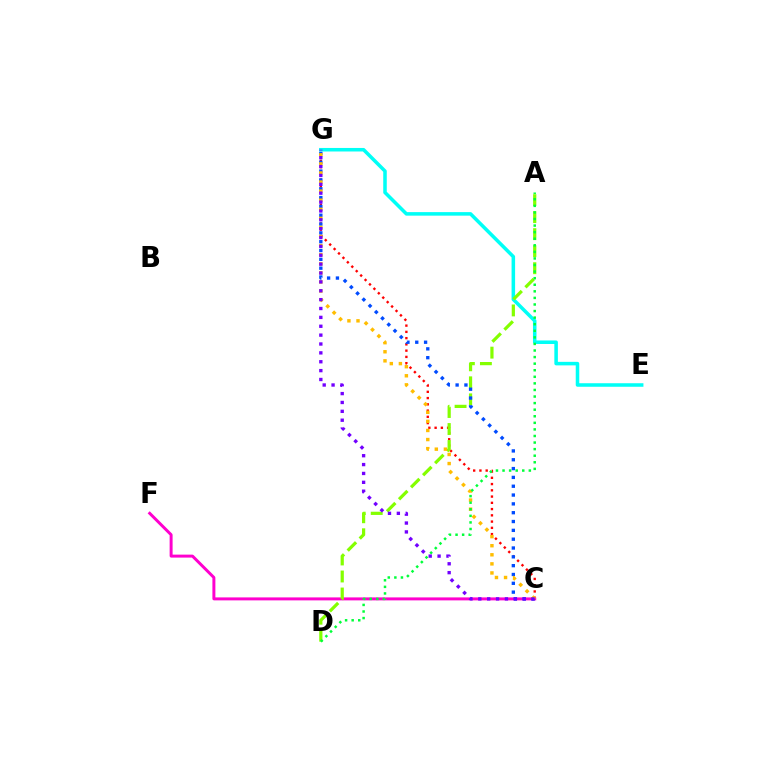{('C', 'G'): [{'color': '#ff0000', 'line_style': 'dotted', 'thickness': 1.7}, {'color': '#004bff', 'line_style': 'dotted', 'thickness': 2.4}, {'color': '#ffbd00', 'line_style': 'dotted', 'thickness': 2.47}, {'color': '#7200ff', 'line_style': 'dotted', 'thickness': 2.41}], ('C', 'F'): [{'color': '#ff00cf', 'line_style': 'solid', 'thickness': 2.14}], ('E', 'G'): [{'color': '#00fff6', 'line_style': 'solid', 'thickness': 2.54}], ('A', 'D'): [{'color': '#84ff00', 'line_style': 'dashed', 'thickness': 2.31}, {'color': '#00ff39', 'line_style': 'dotted', 'thickness': 1.79}]}